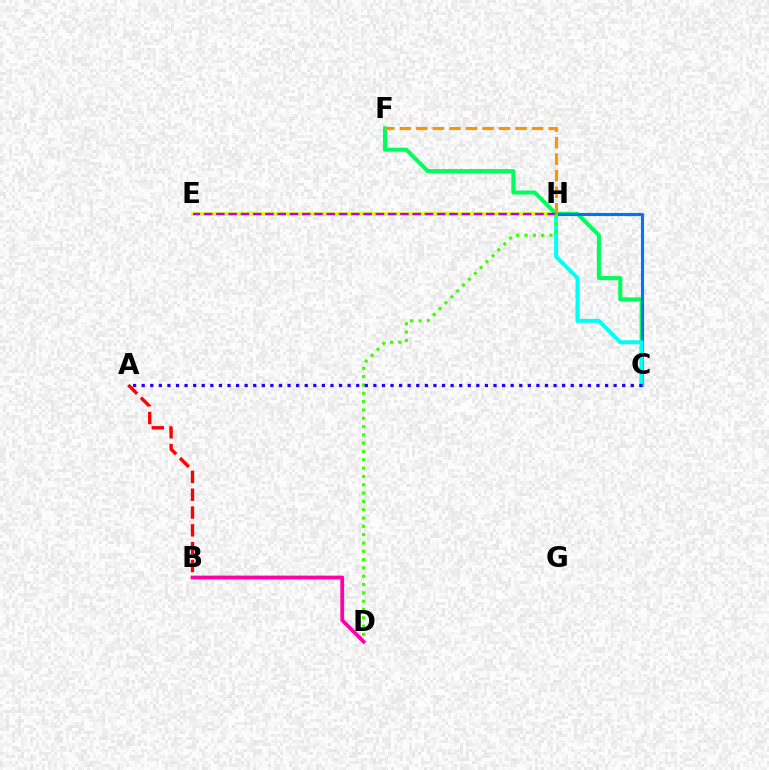{('E', 'H'): [{'color': '#d1ff00', 'line_style': 'solid', 'thickness': 2.61}, {'color': '#b900ff', 'line_style': 'dashed', 'thickness': 1.67}], ('C', 'F'): [{'color': '#00ff5c', 'line_style': 'solid', 'thickness': 2.92}], ('C', 'H'): [{'color': '#0074ff', 'line_style': 'solid', 'thickness': 2.24}, {'color': '#00fff6', 'line_style': 'solid', 'thickness': 2.87}], ('F', 'H'): [{'color': '#ff9400', 'line_style': 'dashed', 'thickness': 2.25}], ('D', 'H'): [{'color': '#3dff00', 'line_style': 'dotted', 'thickness': 2.26}], ('A', 'B'): [{'color': '#ff0000', 'line_style': 'dashed', 'thickness': 2.42}], ('B', 'D'): [{'color': '#ff00ac', 'line_style': 'solid', 'thickness': 2.72}], ('A', 'C'): [{'color': '#2500ff', 'line_style': 'dotted', 'thickness': 2.33}]}